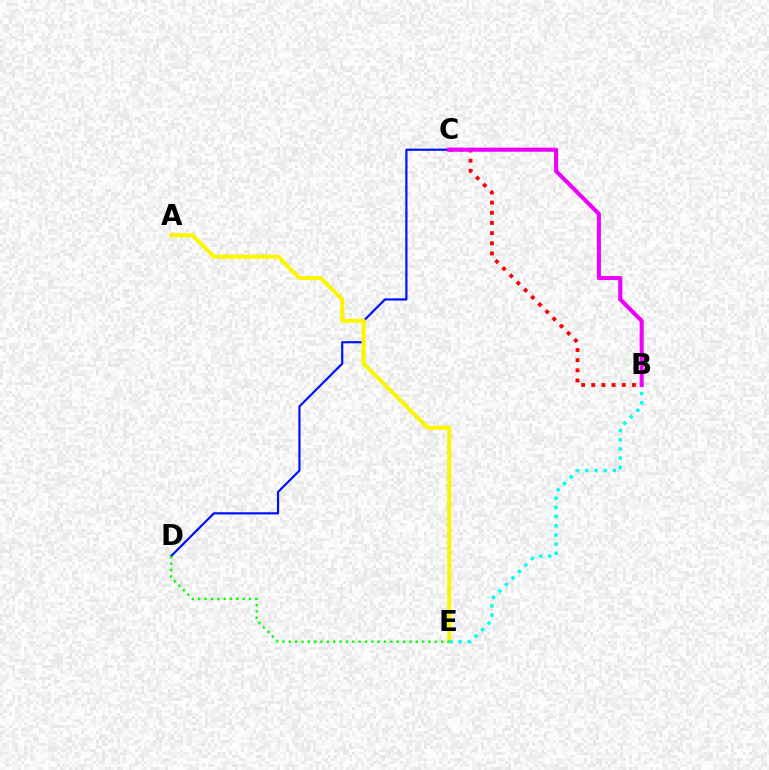{('C', 'D'): [{'color': '#0010ff', 'line_style': 'solid', 'thickness': 1.57}], ('A', 'E'): [{'color': '#fcf500', 'line_style': 'solid', 'thickness': 2.92}], ('D', 'E'): [{'color': '#08ff00', 'line_style': 'dotted', 'thickness': 1.73}], ('B', 'E'): [{'color': '#00fff6', 'line_style': 'dotted', 'thickness': 2.49}], ('B', 'C'): [{'color': '#ff0000', 'line_style': 'dotted', 'thickness': 2.76}, {'color': '#ee00ff', 'line_style': 'solid', 'thickness': 2.92}]}